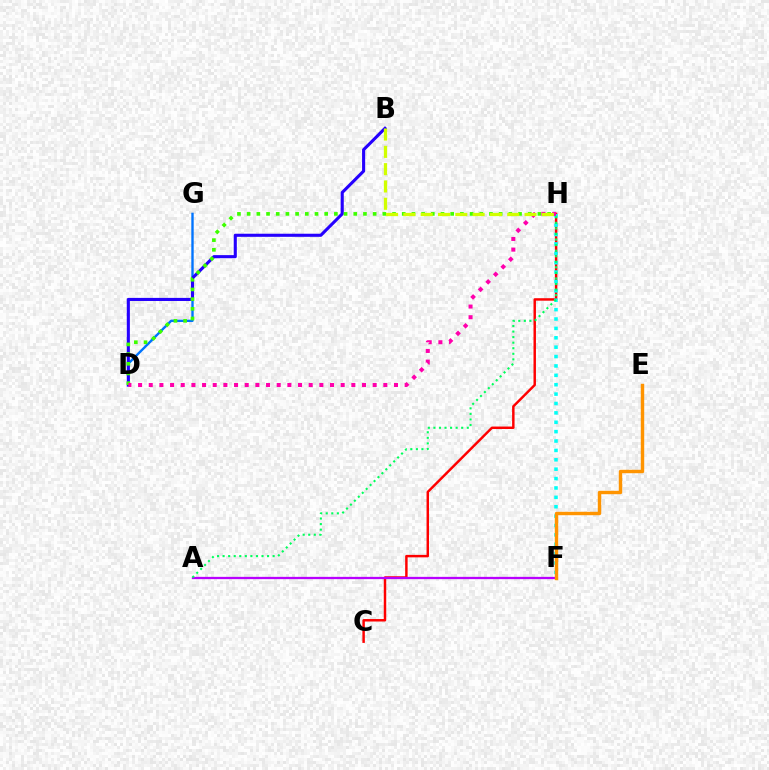{('C', 'H'): [{'color': '#ff0000', 'line_style': 'solid', 'thickness': 1.77}], ('D', 'G'): [{'color': '#0074ff', 'line_style': 'solid', 'thickness': 1.71}], ('F', 'H'): [{'color': '#00fff6', 'line_style': 'dotted', 'thickness': 2.55}], ('A', 'F'): [{'color': '#b900ff', 'line_style': 'solid', 'thickness': 1.64}], ('B', 'D'): [{'color': '#2500ff', 'line_style': 'solid', 'thickness': 2.23}], ('D', 'H'): [{'color': '#3dff00', 'line_style': 'dotted', 'thickness': 2.63}, {'color': '#ff00ac', 'line_style': 'dotted', 'thickness': 2.9}], ('B', 'H'): [{'color': '#d1ff00', 'line_style': 'dashed', 'thickness': 2.35}], ('A', 'H'): [{'color': '#00ff5c', 'line_style': 'dotted', 'thickness': 1.51}], ('E', 'F'): [{'color': '#ff9400', 'line_style': 'solid', 'thickness': 2.46}]}